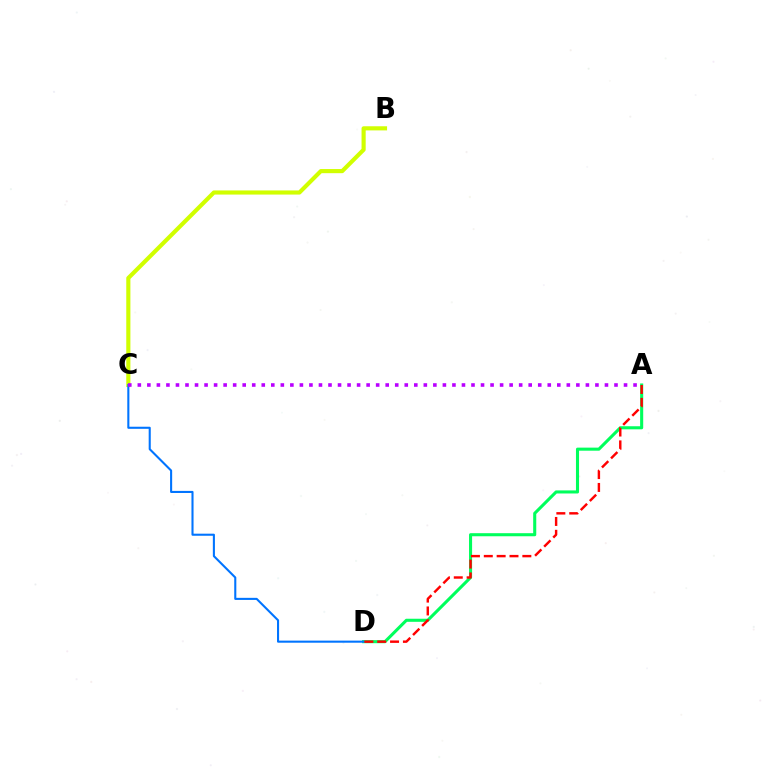{('A', 'D'): [{'color': '#00ff5c', 'line_style': 'solid', 'thickness': 2.21}, {'color': '#ff0000', 'line_style': 'dashed', 'thickness': 1.75}], ('B', 'C'): [{'color': '#d1ff00', 'line_style': 'solid', 'thickness': 2.98}], ('C', 'D'): [{'color': '#0074ff', 'line_style': 'solid', 'thickness': 1.5}], ('A', 'C'): [{'color': '#b900ff', 'line_style': 'dotted', 'thickness': 2.59}]}